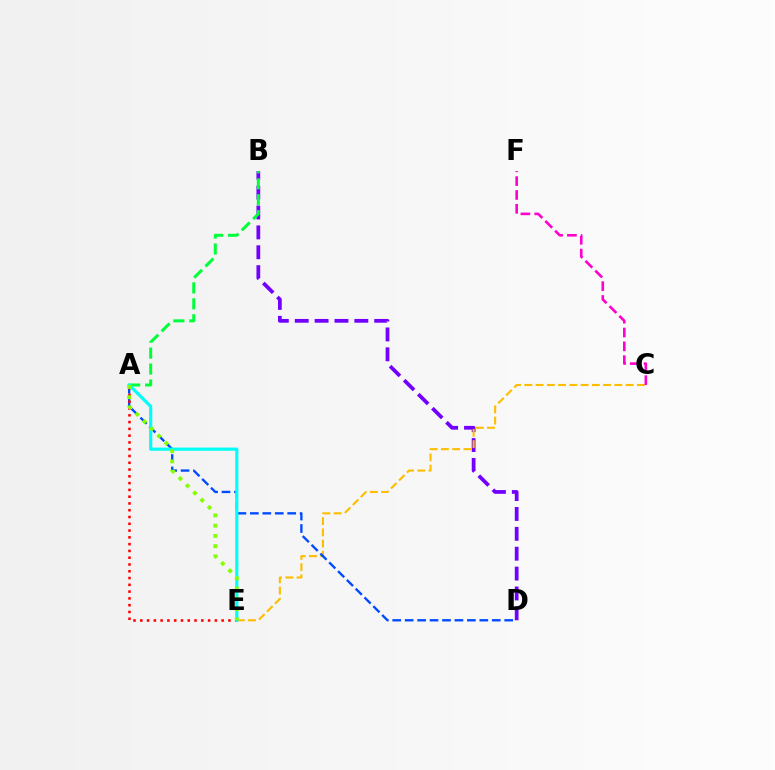{('B', 'D'): [{'color': '#7200ff', 'line_style': 'dashed', 'thickness': 2.7}], ('C', 'E'): [{'color': '#ffbd00', 'line_style': 'dashed', 'thickness': 1.53}], ('A', 'D'): [{'color': '#004bff', 'line_style': 'dashed', 'thickness': 1.69}], ('A', 'E'): [{'color': '#ff0000', 'line_style': 'dotted', 'thickness': 1.84}, {'color': '#00fff6', 'line_style': 'solid', 'thickness': 2.29}, {'color': '#84ff00', 'line_style': 'dotted', 'thickness': 2.79}], ('A', 'B'): [{'color': '#00ff39', 'line_style': 'dashed', 'thickness': 2.17}], ('C', 'F'): [{'color': '#ff00cf', 'line_style': 'dashed', 'thickness': 1.88}]}